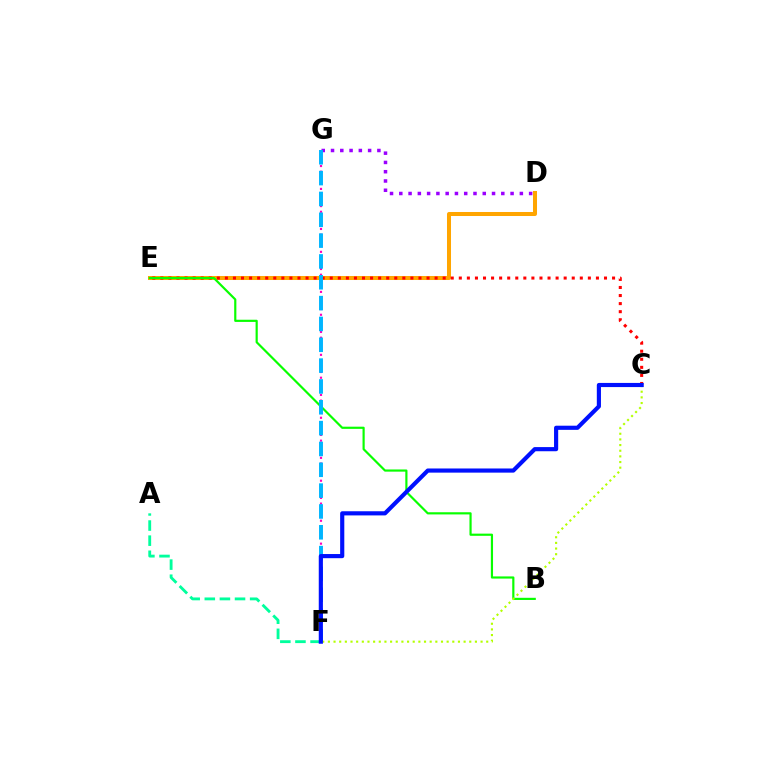{('D', 'E'): [{'color': '#ffa500', 'line_style': 'solid', 'thickness': 2.89}], ('C', 'E'): [{'color': '#ff0000', 'line_style': 'dotted', 'thickness': 2.19}], ('B', 'E'): [{'color': '#08ff00', 'line_style': 'solid', 'thickness': 1.57}], ('D', 'G'): [{'color': '#9b00ff', 'line_style': 'dotted', 'thickness': 2.52}], ('A', 'F'): [{'color': '#00ff9d', 'line_style': 'dashed', 'thickness': 2.05}], ('F', 'G'): [{'color': '#ff00bd', 'line_style': 'dotted', 'thickness': 1.55}, {'color': '#00b5ff', 'line_style': 'dashed', 'thickness': 2.83}], ('C', 'F'): [{'color': '#b3ff00', 'line_style': 'dotted', 'thickness': 1.54}, {'color': '#0010ff', 'line_style': 'solid', 'thickness': 2.99}]}